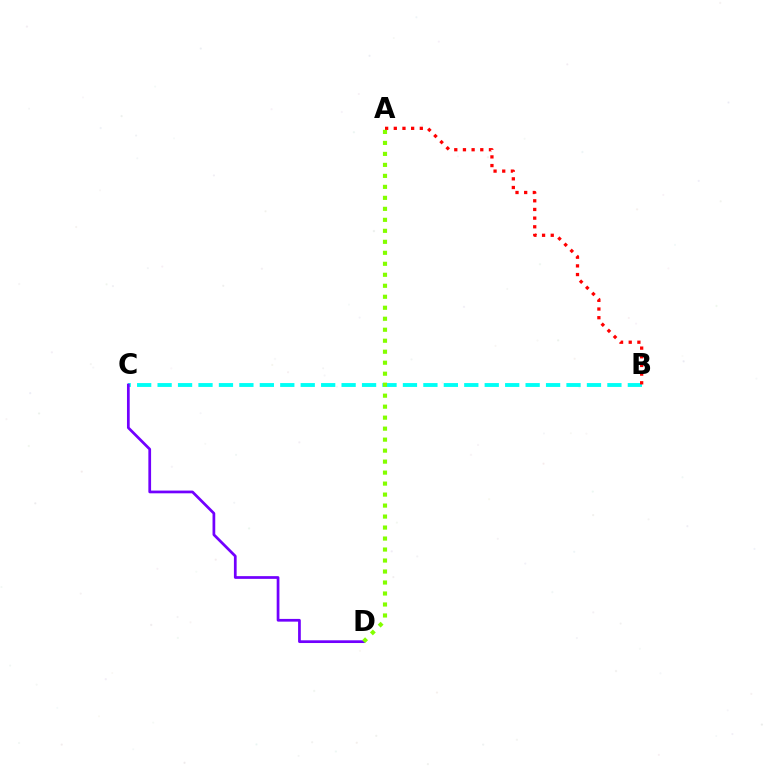{('B', 'C'): [{'color': '#00fff6', 'line_style': 'dashed', 'thickness': 2.78}], ('A', 'B'): [{'color': '#ff0000', 'line_style': 'dotted', 'thickness': 2.35}], ('C', 'D'): [{'color': '#7200ff', 'line_style': 'solid', 'thickness': 1.96}], ('A', 'D'): [{'color': '#84ff00', 'line_style': 'dotted', 'thickness': 2.99}]}